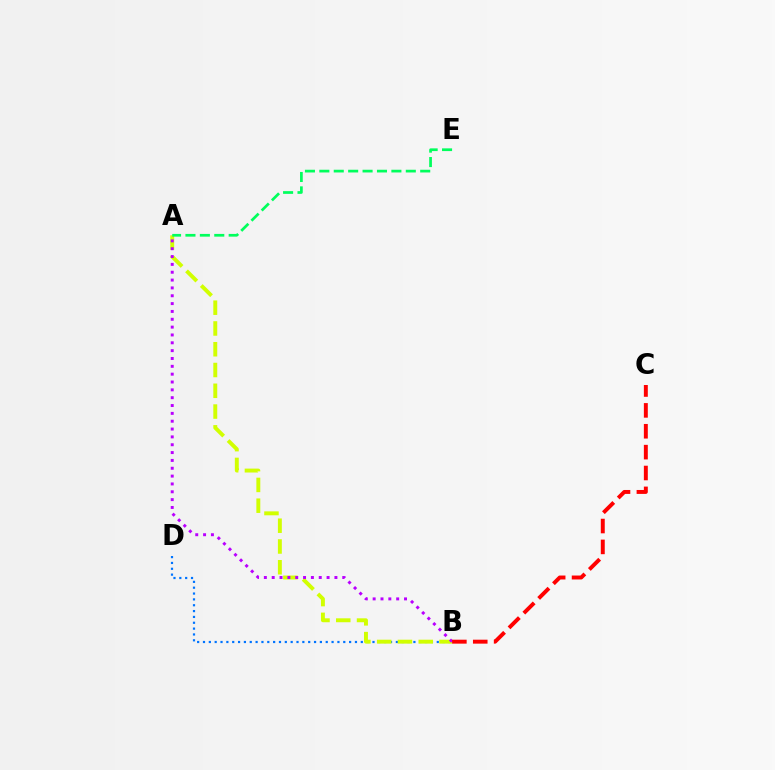{('B', 'D'): [{'color': '#0074ff', 'line_style': 'dotted', 'thickness': 1.59}], ('A', 'B'): [{'color': '#d1ff00', 'line_style': 'dashed', 'thickness': 2.82}, {'color': '#b900ff', 'line_style': 'dotted', 'thickness': 2.13}], ('A', 'E'): [{'color': '#00ff5c', 'line_style': 'dashed', 'thickness': 1.96}], ('B', 'C'): [{'color': '#ff0000', 'line_style': 'dashed', 'thickness': 2.84}]}